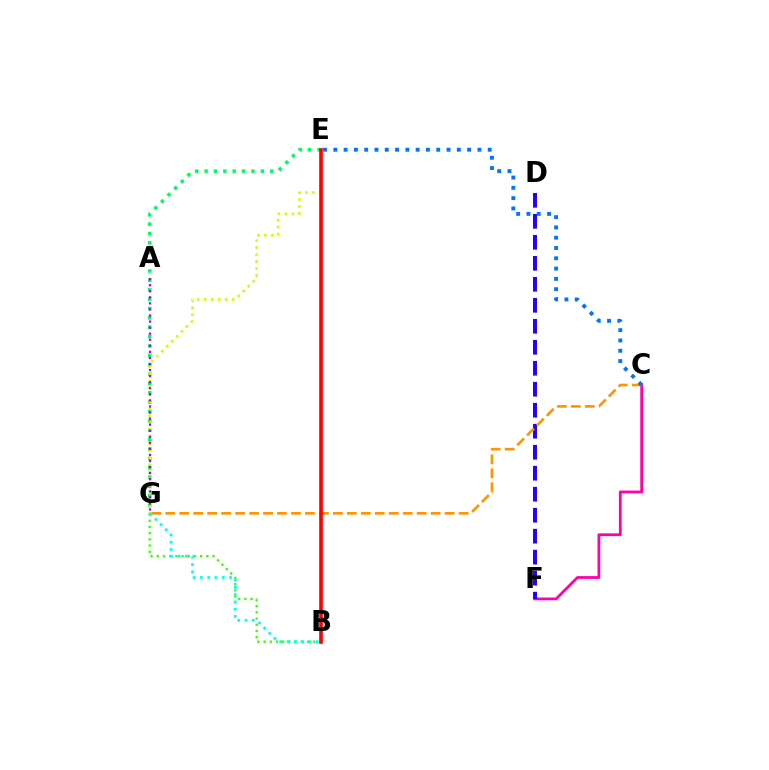{('C', 'F'): [{'color': '#ff00ac', 'line_style': 'solid', 'thickness': 2.0}], ('E', 'G'): [{'color': '#00ff5c', 'line_style': 'dotted', 'thickness': 2.55}, {'color': '#d1ff00', 'line_style': 'dotted', 'thickness': 1.9}], ('D', 'F'): [{'color': '#2500ff', 'line_style': 'dashed', 'thickness': 2.85}], ('A', 'G'): [{'color': '#b900ff', 'line_style': 'dotted', 'thickness': 1.65}], ('B', 'G'): [{'color': '#3dff00', 'line_style': 'dotted', 'thickness': 1.69}, {'color': '#00fff6', 'line_style': 'dotted', 'thickness': 1.98}], ('C', 'G'): [{'color': '#ff9400', 'line_style': 'dashed', 'thickness': 1.9}], ('C', 'E'): [{'color': '#0074ff', 'line_style': 'dotted', 'thickness': 2.8}], ('B', 'E'): [{'color': '#ff0000', 'line_style': 'solid', 'thickness': 2.62}]}